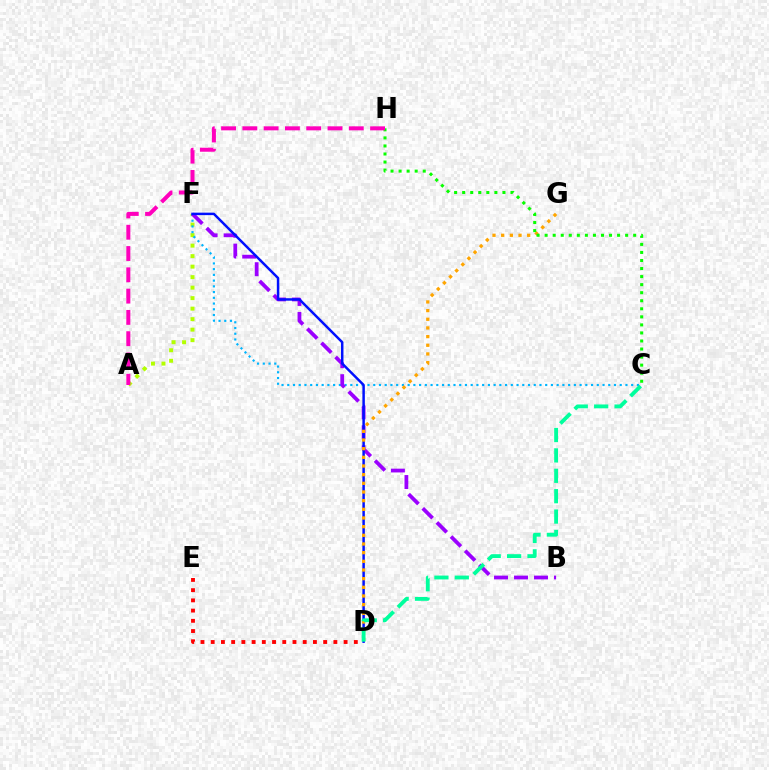{('A', 'F'): [{'color': '#b3ff00', 'line_style': 'dotted', 'thickness': 2.85}], ('C', 'F'): [{'color': '#00b5ff', 'line_style': 'dotted', 'thickness': 1.56}], ('B', 'F'): [{'color': '#9b00ff', 'line_style': 'dashed', 'thickness': 2.72}], ('D', 'F'): [{'color': '#0010ff', 'line_style': 'solid', 'thickness': 1.78}], ('D', 'G'): [{'color': '#ffa500', 'line_style': 'dotted', 'thickness': 2.35}], ('C', 'D'): [{'color': '#00ff9d', 'line_style': 'dashed', 'thickness': 2.77}], ('C', 'H'): [{'color': '#08ff00', 'line_style': 'dotted', 'thickness': 2.19}], ('D', 'E'): [{'color': '#ff0000', 'line_style': 'dotted', 'thickness': 2.78}], ('A', 'H'): [{'color': '#ff00bd', 'line_style': 'dashed', 'thickness': 2.89}]}